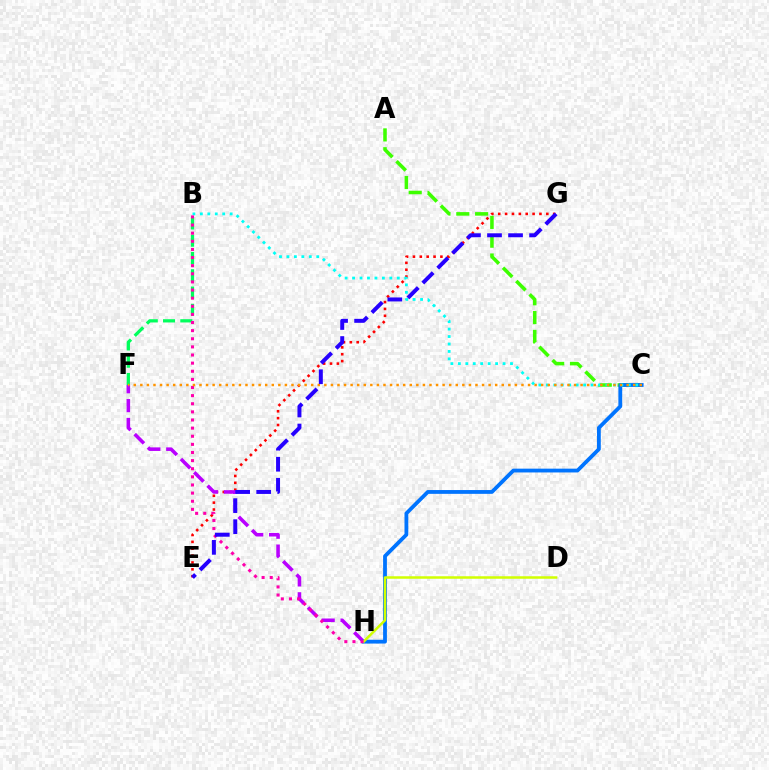{('E', 'G'): [{'color': '#ff0000', 'line_style': 'dotted', 'thickness': 1.87}, {'color': '#2500ff', 'line_style': 'dashed', 'thickness': 2.86}], ('F', 'H'): [{'color': '#b900ff', 'line_style': 'dashed', 'thickness': 2.56}], ('A', 'C'): [{'color': '#3dff00', 'line_style': 'dashed', 'thickness': 2.56}], ('C', 'H'): [{'color': '#0074ff', 'line_style': 'solid', 'thickness': 2.74}], ('B', 'C'): [{'color': '#00fff6', 'line_style': 'dotted', 'thickness': 2.02}], ('D', 'H'): [{'color': '#d1ff00', 'line_style': 'solid', 'thickness': 1.8}], ('B', 'F'): [{'color': '#00ff5c', 'line_style': 'dashed', 'thickness': 2.35}], ('B', 'H'): [{'color': '#ff00ac', 'line_style': 'dotted', 'thickness': 2.21}], ('C', 'F'): [{'color': '#ff9400', 'line_style': 'dotted', 'thickness': 1.79}]}